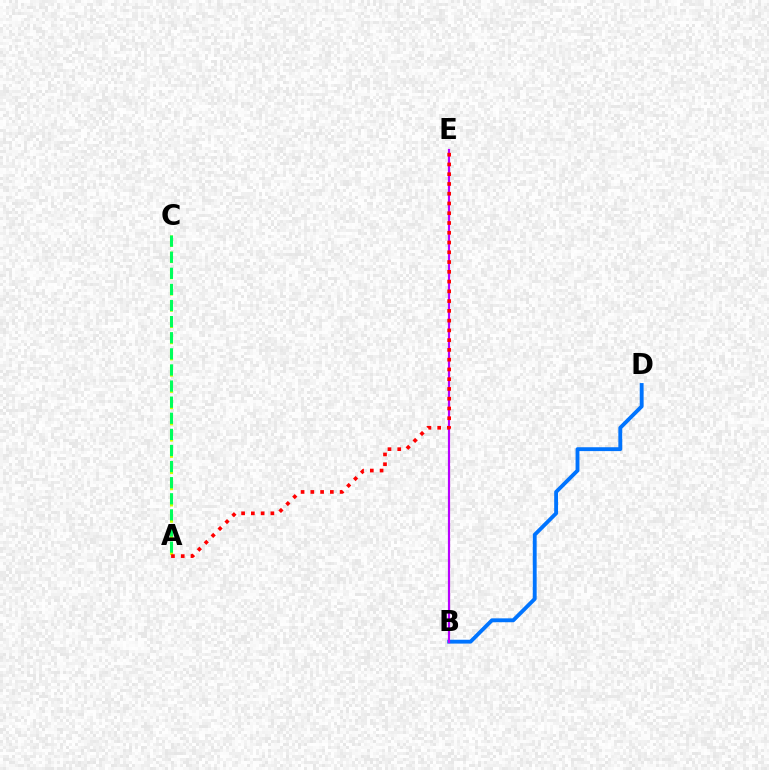{('B', 'D'): [{'color': '#0074ff', 'line_style': 'solid', 'thickness': 2.78}], ('A', 'C'): [{'color': '#d1ff00', 'line_style': 'dashed', 'thickness': 2.2}, {'color': '#00ff5c', 'line_style': 'dashed', 'thickness': 2.19}], ('B', 'E'): [{'color': '#b900ff', 'line_style': 'solid', 'thickness': 1.58}], ('A', 'E'): [{'color': '#ff0000', 'line_style': 'dotted', 'thickness': 2.65}]}